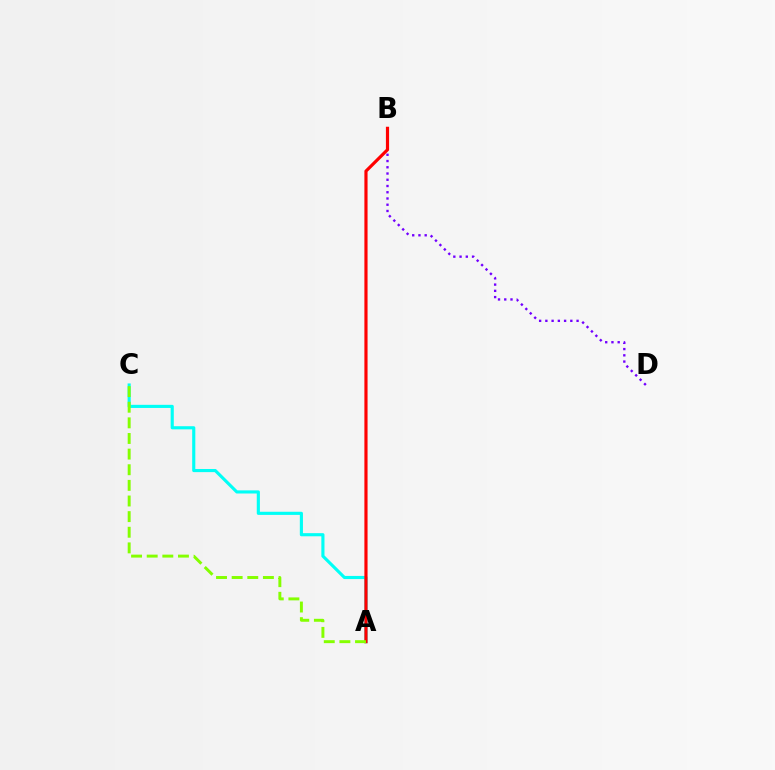{('B', 'D'): [{'color': '#7200ff', 'line_style': 'dotted', 'thickness': 1.7}], ('A', 'C'): [{'color': '#00fff6', 'line_style': 'solid', 'thickness': 2.25}, {'color': '#84ff00', 'line_style': 'dashed', 'thickness': 2.12}], ('A', 'B'): [{'color': '#ff0000', 'line_style': 'solid', 'thickness': 2.28}]}